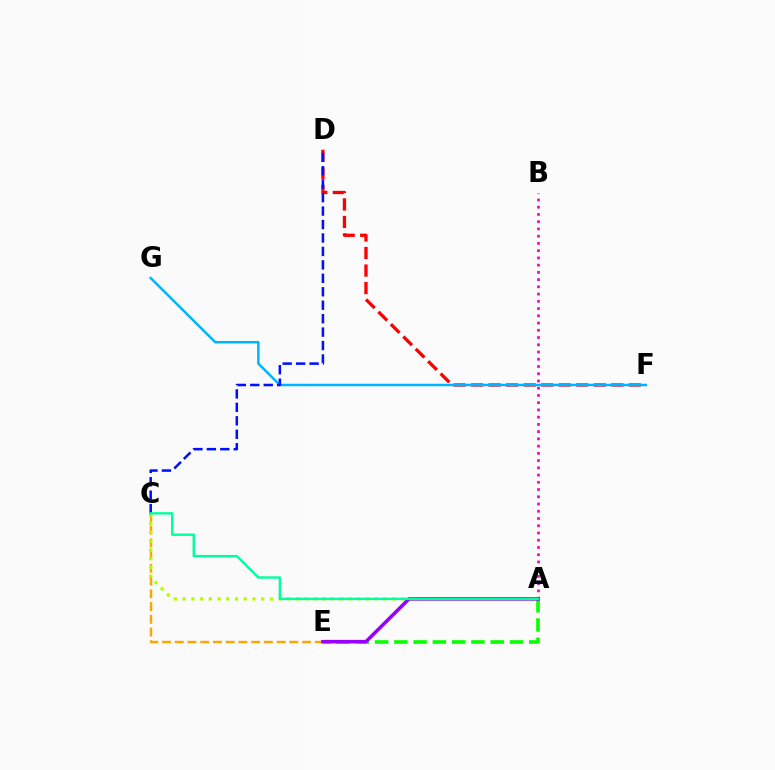{('D', 'F'): [{'color': '#ff0000', 'line_style': 'dashed', 'thickness': 2.38}], ('A', 'B'): [{'color': '#ff00bd', 'line_style': 'dotted', 'thickness': 1.97}], ('C', 'E'): [{'color': '#ffa500', 'line_style': 'dashed', 'thickness': 1.73}], ('F', 'G'): [{'color': '#00b5ff', 'line_style': 'solid', 'thickness': 1.79}], ('A', 'E'): [{'color': '#08ff00', 'line_style': 'dashed', 'thickness': 2.62}, {'color': '#9b00ff', 'line_style': 'solid', 'thickness': 2.55}], ('A', 'C'): [{'color': '#b3ff00', 'line_style': 'dotted', 'thickness': 2.37}, {'color': '#00ff9d', 'line_style': 'solid', 'thickness': 1.72}], ('C', 'D'): [{'color': '#0010ff', 'line_style': 'dashed', 'thickness': 1.83}]}